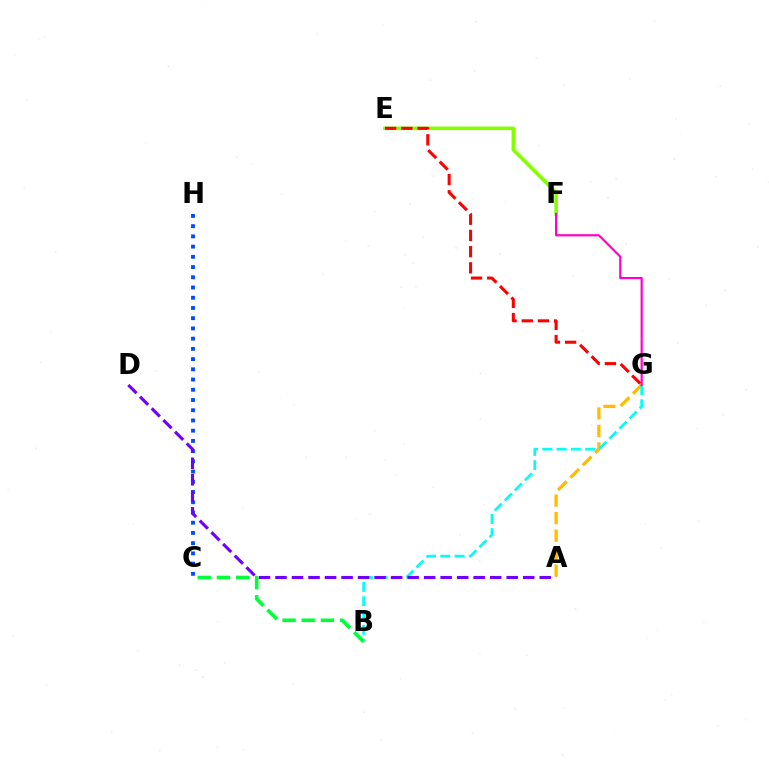{('E', 'F'): [{'color': '#84ff00', 'line_style': 'solid', 'thickness': 2.58}], ('A', 'G'): [{'color': '#ffbd00', 'line_style': 'dashed', 'thickness': 2.38}], ('C', 'H'): [{'color': '#004bff', 'line_style': 'dotted', 'thickness': 2.78}], ('B', 'G'): [{'color': '#00fff6', 'line_style': 'dashed', 'thickness': 1.94}], ('A', 'D'): [{'color': '#7200ff', 'line_style': 'dashed', 'thickness': 2.24}], ('B', 'C'): [{'color': '#00ff39', 'line_style': 'dashed', 'thickness': 2.61}], ('F', 'G'): [{'color': '#ff00cf', 'line_style': 'solid', 'thickness': 1.58}], ('E', 'G'): [{'color': '#ff0000', 'line_style': 'dashed', 'thickness': 2.2}]}